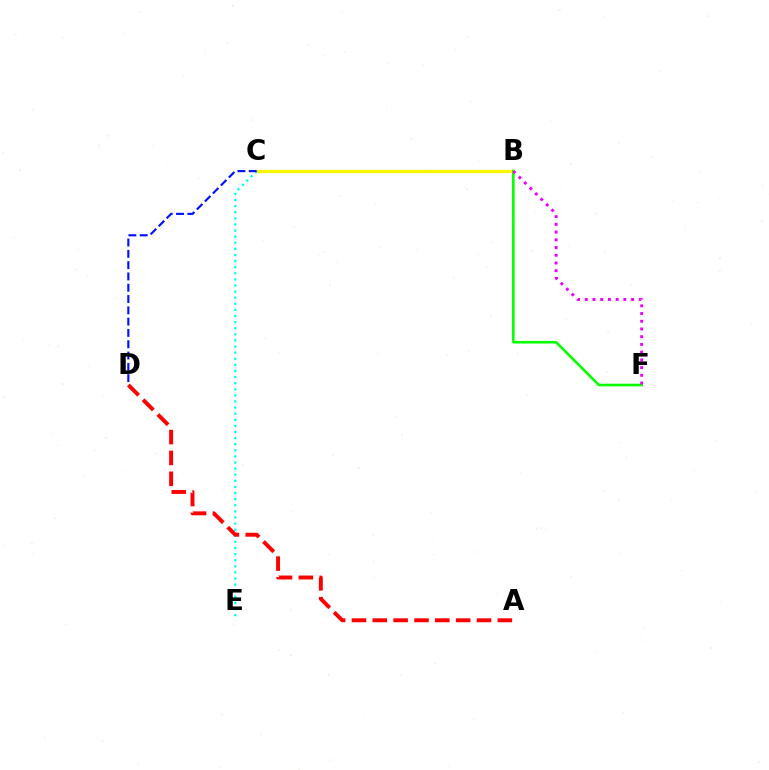{('B', 'C'): [{'color': '#fcf500', 'line_style': 'solid', 'thickness': 2.31}], ('C', 'E'): [{'color': '#00fff6', 'line_style': 'dotted', 'thickness': 1.66}], ('A', 'D'): [{'color': '#ff0000', 'line_style': 'dashed', 'thickness': 2.83}], ('B', 'F'): [{'color': '#08ff00', 'line_style': 'solid', 'thickness': 1.88}, {'color': '#ee00ff', 'line_style': 'dotted', 'thickness': 2.1}], ('C', 'D'): [{'color': '#0010ff', 'line_style': 'dashed', 'thickness': 1.54}]}